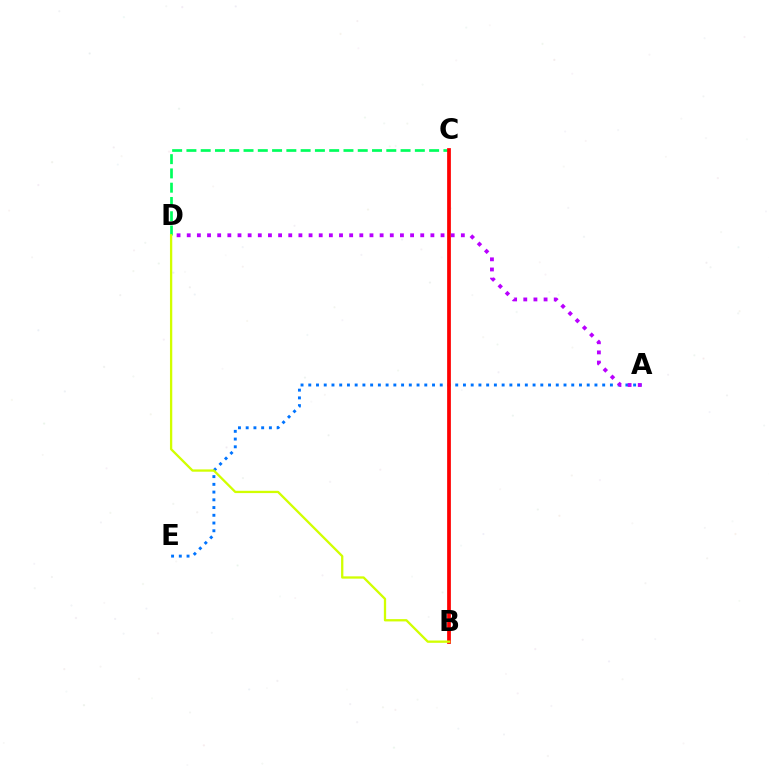{('A', 'E'): [{'color': '#0074ff', 'line_style': 'dotted', 'thickness': 2.1}], ('C', 'D'): [{'color': '#00ff5c', 'line_style': 'dashed', 'thickness': 1.94}], ('B', 'C'): [{'color': '#ff0000', 'line_style': 'solid', 'thickness': 2.7}], ('A', 'D'): [{'color': '#b900ff', 'line_style': 'dotted', 'thickness': 2.76}], ('B', 'D'): [{'color': '#d1ff00', 'line_style': 'solid', 'thickness': 1.66}]}